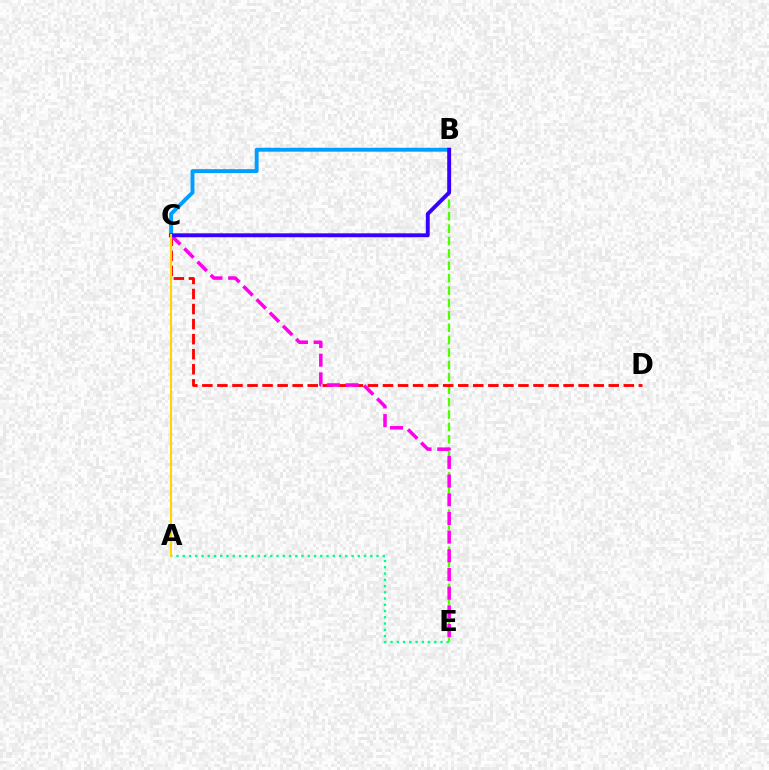{('A', 'E'): [{'color': '#00ff86', 'line_style': 'dotted', 'thickness': 1.7}], ('B', 'E'): [{'color': '#4fff00', 'line_style': 'dashed', 'thickness': 1.68}], ('B', 'C'): [{'color': '#009eff', 'line_style': 'solid', 'thickness': 2.81}, {'color': '#3700ff', 'line_style': 'solid', 'thickness': 2.81}], ('C', 'D'): [{'color': '#ff0000', 'line_style': 'dashed', 'thickness': 2.04}], ('C', 'E'): [{'color': '#ff00ed', 'line_style': 'dashed', 'thickness': 2.54}], ('A', 'C'): [{'color': '#ffd500', 'line_style': 'solid', 'thickness': 1.51}]}